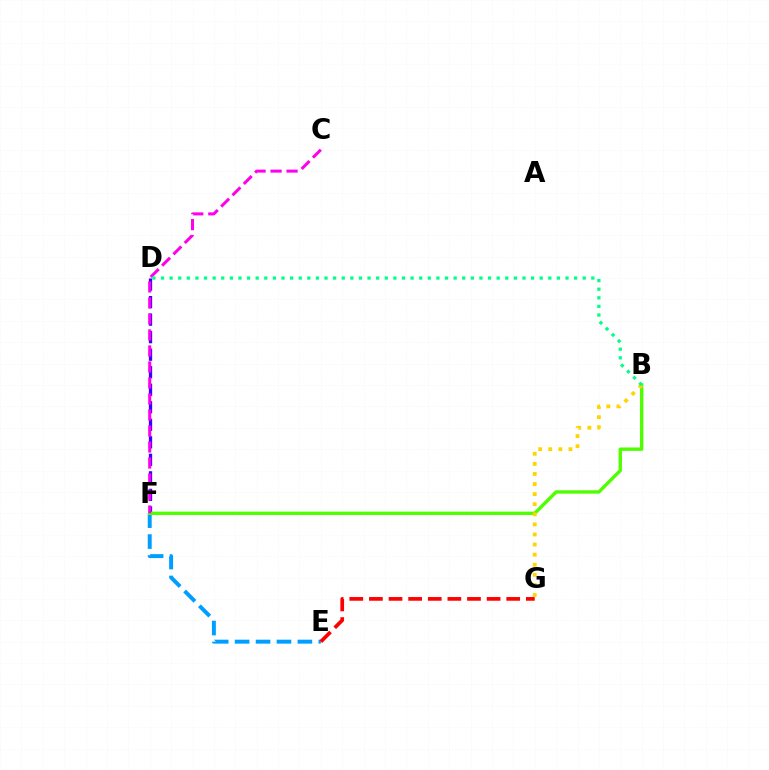{('D', 'F'): [{'color': '#3700ff', 'line_style': 'dashed', 'thickness': 2.38}], ('E', 'F'): [{'color': '#009eff', 'line_style': 'dashed', 'thickness': 2.84}], ('B', 'F'): [{'color': '#4fff00', 'line_style': 'solid', 'thickness': 2.44}], ('E', 'G'): [{'color': '#ff0000', 'line_style': 'dashed', 'thickness': 2.66}], ('C', 'F'): [{'color': '#ff00ed', 'line_style': 'dashed', 'thickness': 2.17}], ('B', 'G'): [{'color': '#ffd500', 'line_style': 'dotted', 'thickness': 2.74}], ('B', 'D'): [{'color': '#00ff86', 'line_style': 'dotted', 'thickness': 2.34}]}